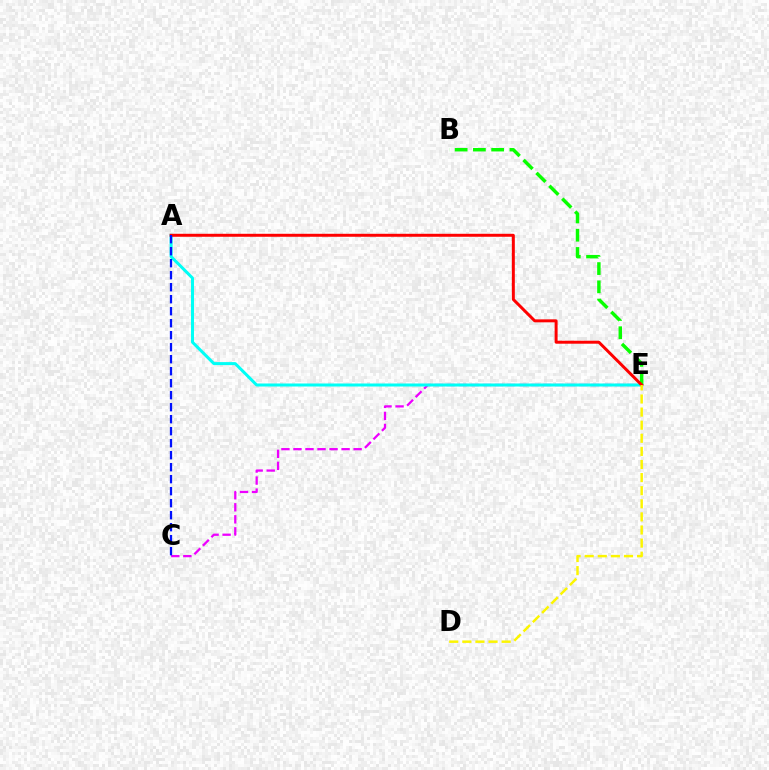{('C', 'E'): [{'color': '#ee00ff', 'line_style': 'dashed', 'thickness': 1.63}], ('A', 'E'): [{'color': '#00fff6', 'line_style': 'solid', 'thickness': 2.17}, {'color': '#ff0000', 'line_style': 'solid', 'thickness': 2.14}], ('B', 'E'): [{'color': '#08ff00', 'line_style': 'dashed', 'thickness': 2.48}], ('D', 'E'): [{'color': '#fcf500', 'line_style': 'dashed', 'thickness': 1.78}], ('A', 'C'): [{'color': '#0010ff', 'line_style': 'dashed', 'thickness': 1.63}]}